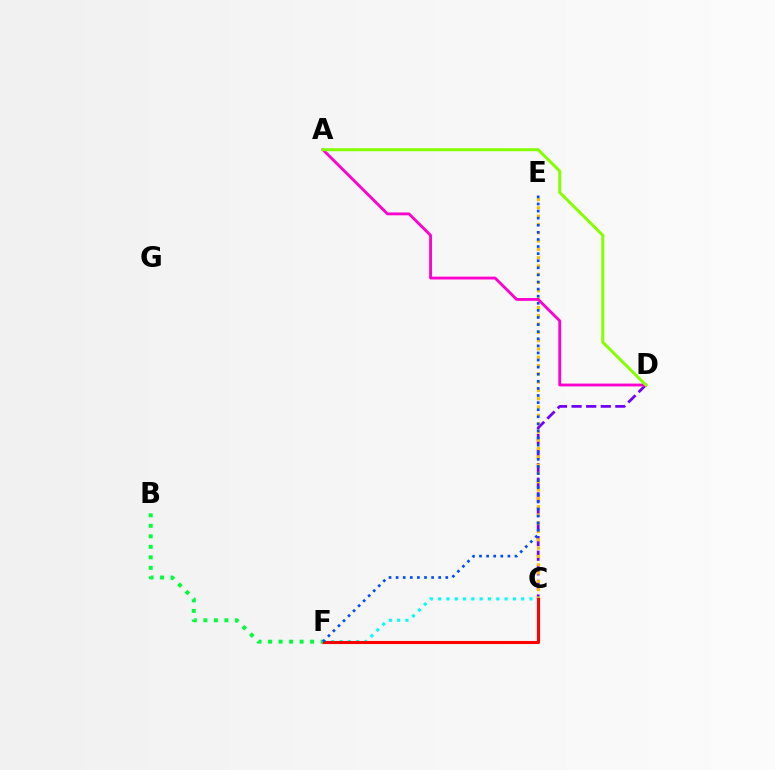{('C', 'D'): [{'color': '#7200ff', 'line_style': 'dashed', 'thickness': 1.98}], ('C', 'E'): [{'color': '#ffbd00', 'line_style': 'dotted', 'thickness': 2.26}], ('C', 'F'): [{'color': '#00fff6', 'line_style': 'dotted', 'thickness': 2.26}, {'color': '#ff0000', 'line_style': 'solid', 'thickness': 2.22}], ('A', 'D'): [{'color': '#ff00cf', 'line_style': 'solid', 'thickness': 2.04}, {'color': '#84ff00', 'line_style': 'solid', 'thickness': 2.14}], ('B', 'F'): [{'color': '#00ff39', 'line_style': 'dotted', 'thickness': 2.85}], ('E', 'F'): [{'color': '#004bff', 'line_style': 'dotted', 'thickness': 1.93}]}